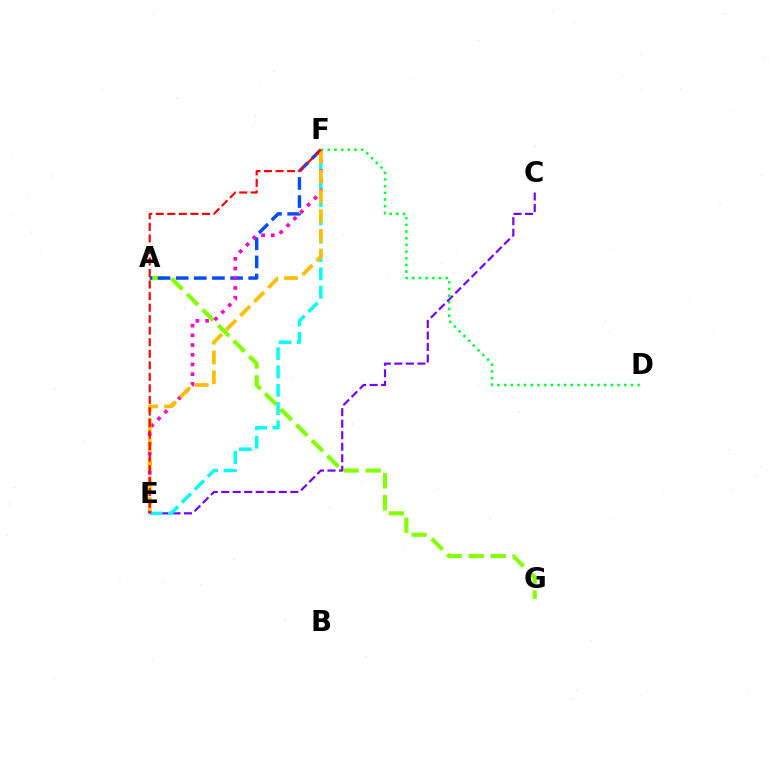{('A', 'G'): [{'color': '#84ff00', 'line_style': 'dashed', 'thickness': 2.99}], ('D', 'F'): [{'color': '#00ff39', 'line_style': 'dotted', 'thickness': 1.81}], ('C', 'E'): [{'color': '#7200ff', 'line_style': 'dashed', 'thickness': 1.56}], ('A', 'F'): [{'color': '#004bff', 'line_style': 'dashed', 'thickness': 2.46}], ('E', 'F'): [{'color': '#00fff6', 'line_style': 'dashed', 'thickness': 2.49}, {'color': '#ff00cf', 'line_style': 'dotted', 'thickness': 2.64}, {'color': '#ffbd00', 'line_style': 'dashed', 'thickness': 2.69}, {'color': '#ff0000', 'line_style': 'dashed', 'thickness': 1.57}]}